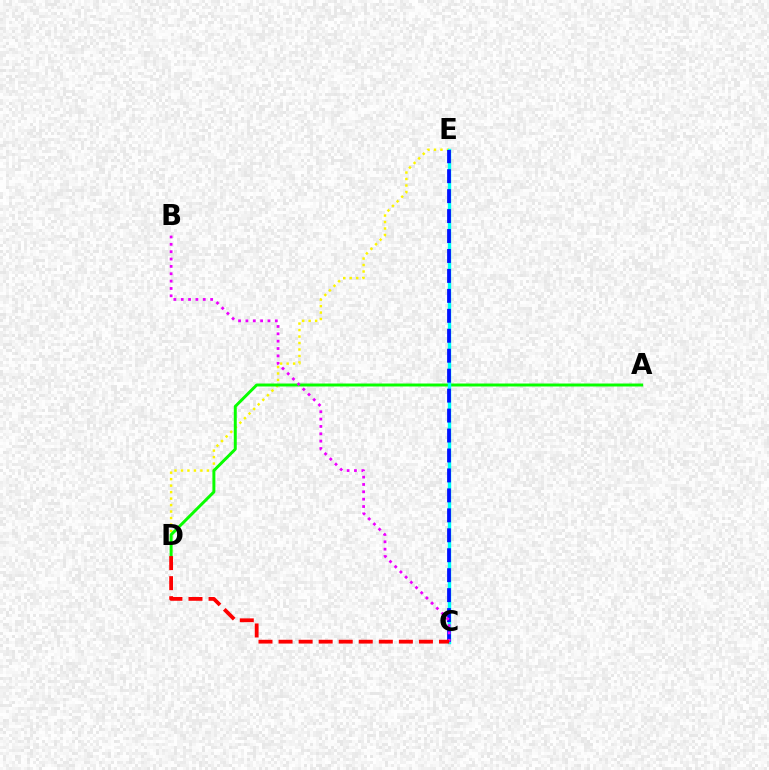{('D', 'E'): [{'color': '#fcf500', 'line_style': 'dotted', 'thickness': 1.76}], ('A', 'D'): [{'color': '#08ff00', 'line_style': 'solid', 'thickness': 2.13}], ('C', 'E'): [{'color': '#00fff6', 'line_style': 'solid', 'thickness': 2.46}, {'color': '#0010ff', 'line_style': 'dashed', 'thickness': 2.71}], ('B', 'C'): [{'color': '#ee00ff', 'line_style': 'dotted', 'thickness': 2.0}], ('C', 'D'): [{'color': '#ff0000', 'line_style': 'dashed', 'thickness': 2.72}]}